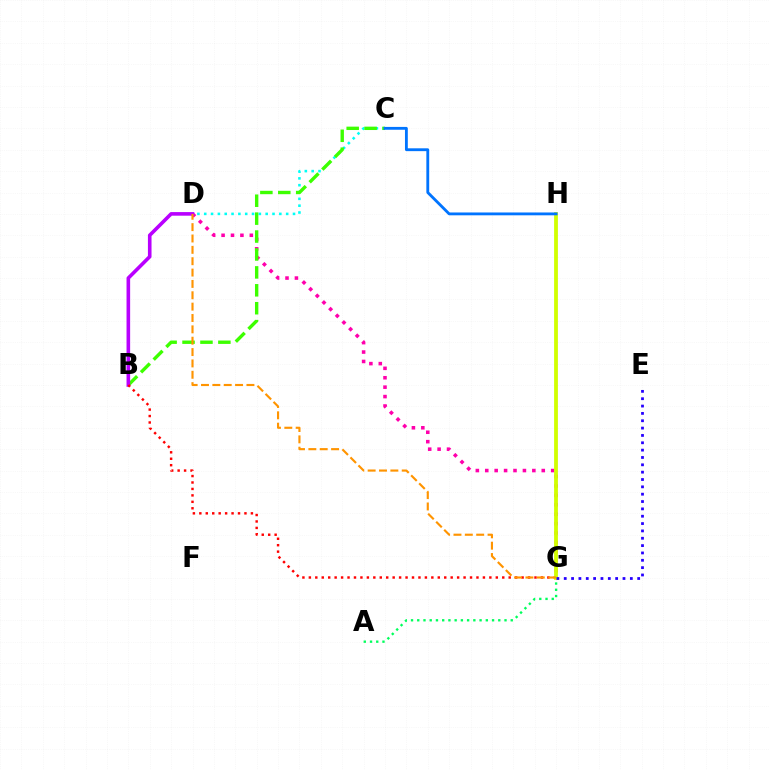{('C', 'D'): [{'color': '#00fff6', 'line_style': 'dotted', 'thickness': 1.86}], ('D', 'G'): [{'color': '#ff00ac', 'line_style': 'dotted', 'thickness': 2.56}, {'color': '#ff9400', 'line_style': 'dashed', 'thickness': 1.54}], ('B', 'C'): [{'color': '#3dff00', 'line_style': 'dashed', 'thickness': 2.43}], ('B', 'D'): [{'color': '#b900ff', 'line_style': 'solid', 'thickness': 2.6}], ('A', 'G'): [{'color': '#00ff5c', 'line_style': 'dotted', 'thickness': 1.69}], ('B', 'G'): [{'color': '#ff0000', 'line_style': 'dotted', 'thickness': 1.75}], ('G', 'H'): [{'color': '#d1ff00', 'line_style': 'solid', 'thickness': 2.74}], ('C', 'H'): [{'color': '#0074ff', 'line_style': 'solid', 'thickness': 2.04}], ('E', 'G'): [{'color': '#2500ff', 'line_style': 'dotted', 'thickness': 2.0}]}